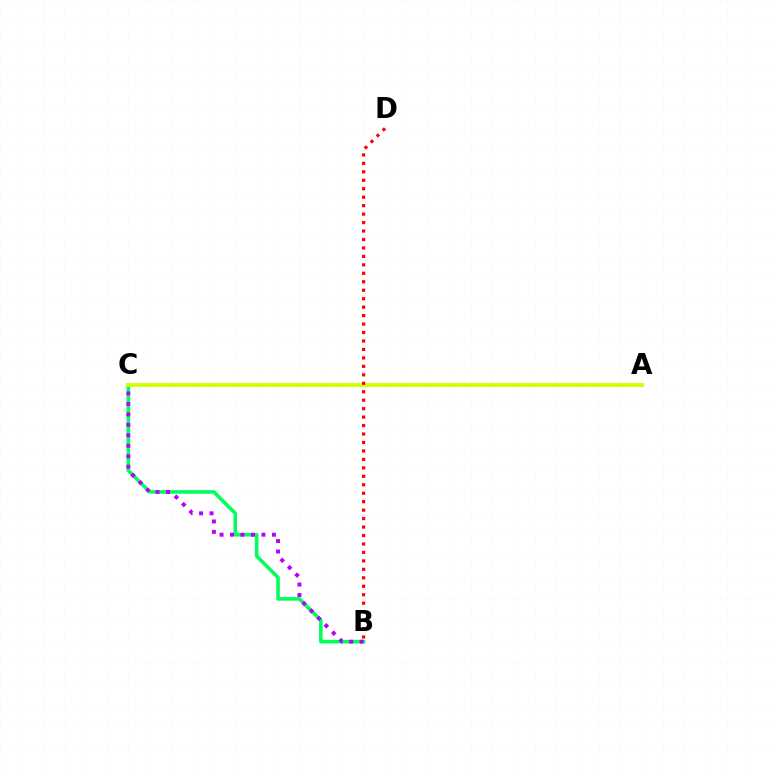{('B', 'C'): [{'color': '#00ff5c', 'line_style': 'solid', 'thickness': 2.56}, {'color': '#b900ff', 'line_style': 'dotted', 'thickness': 2.85}], ('A', 'C'): [{'color': '#0074ff', 'line_style': 'dotted', 'thickness': 1.76}, {'color': '#d1ff00', 'line_style': 'solid', 'thickness': 2.73}], ('B', 'D'): [{'color': '#ff0000', 'line_style': 'dotted', 'thickness': 2.3}]}